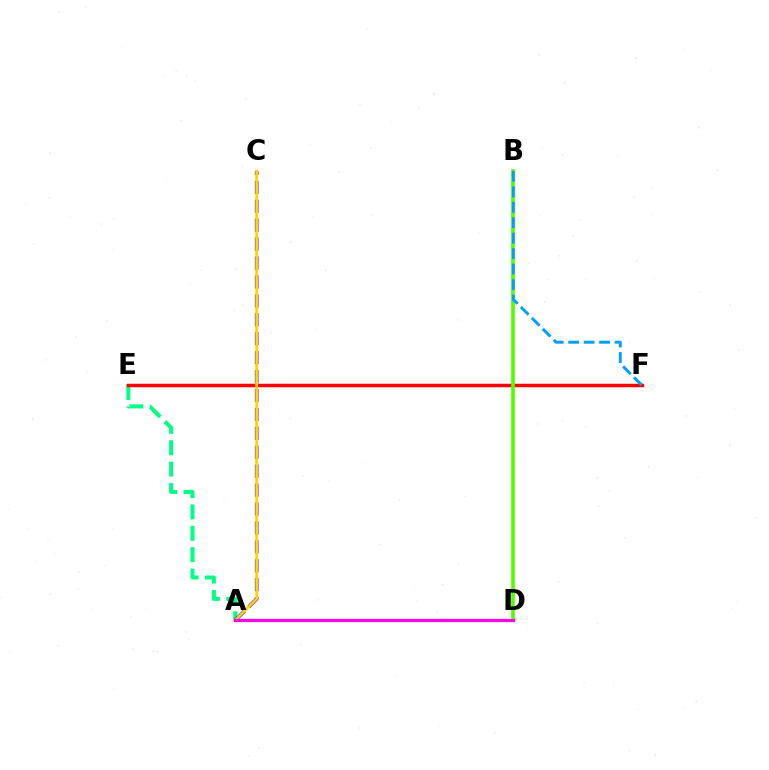{('A', 'E'): [{'color': '#00ff86', 'line_style': 'dashed', 'thickness': 2.91}], ('E', 'F'): [{'color': '#ff0000', 'line_style': 'solid', 'thickness': 2.52}], ('A', 'C'): [{'color': '#3700ff', 'line_style': 'dashed', 'thickness': 2.57}, {'color': '#ffd500', 'line_style': 'solid', 'thickness': 1.98}], ('B', 'D'): [{'color': '#4fff00', 'line_style': 'solid', 'thickness': 2.62}], ('B', 'F'): [{'color': '#009eff', 'line_style': 'dashed', 'thickness': 2.1}], ('A', 'D'): [{'color': '#ff00ed', 'line_style': 'solid', 'thickness': 2.32}]}